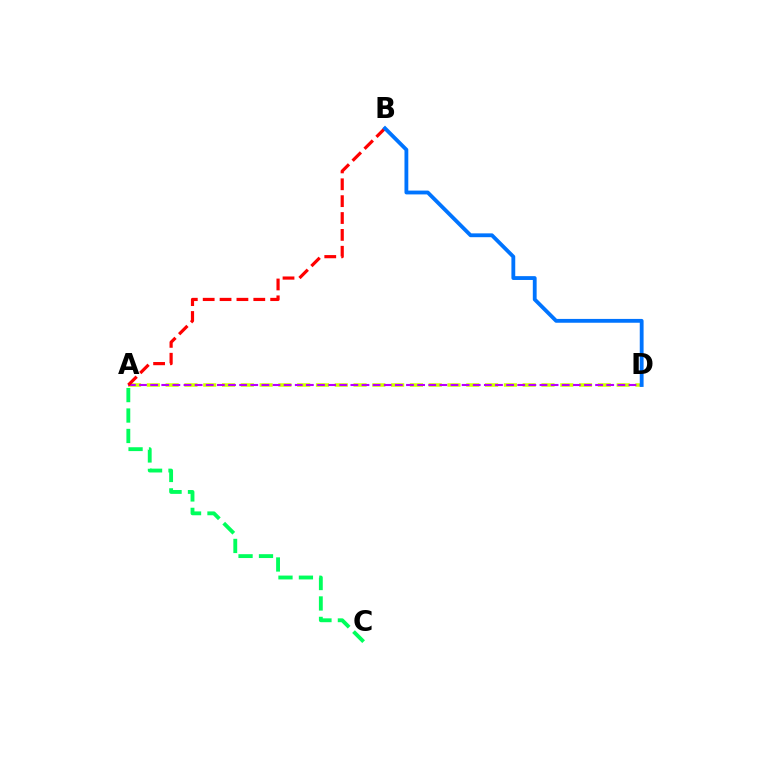{('A', 'D'): [{'color': '#d1ff00', 'line_style': 'dashed', 'thickness': 2.55}, {'color': '#b900ff', 'line_style': 'dashed', 'thickness': 1.51}], ('A', 'C'): [{'color': '#00ff5c', 'line_style': 'dashed', 'thickness': 2.78}], ('A', 'B'): [{'color': '#ff0000', 'line_style': 'dashed', 'thickness': 2.29}], ('B', 'D'): [{'color': '#0074ff', 'line_style': 'solid', 'thickness': 2.76}]}